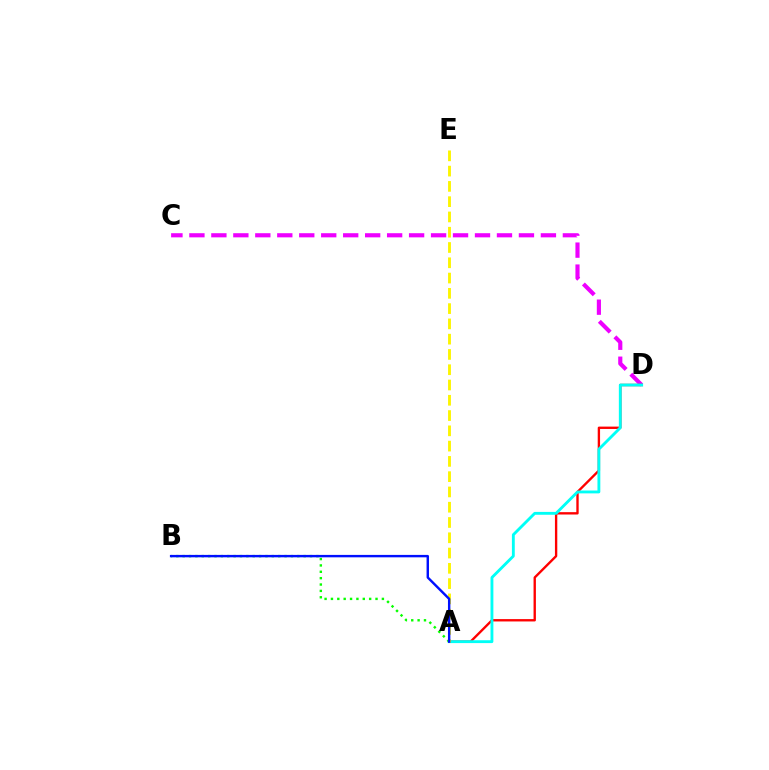{('C', 'D'): [{'color': '#ee00ff', 'line_style': 'dashed', 'thickness': 2.98}], ('A', 'D'): [{'color': '#ff0000', 'line_style': 'solid', 'thickness': 1.7}, {'color': '#00fff6', 'line_style': 'solid', 'thickness': 2.06}], ('A', 'E'): [{'color': '#fcf500', 'line_style': 'dashed', 'thickness': 2.08}], ('A', 'B'): [{'color': '#08ff00', 'line_style': 'dotted', 'thickness': 1.73}, {'color': '#0010ff', 'line_style': 'solid', 'thickness': 1.74}]}